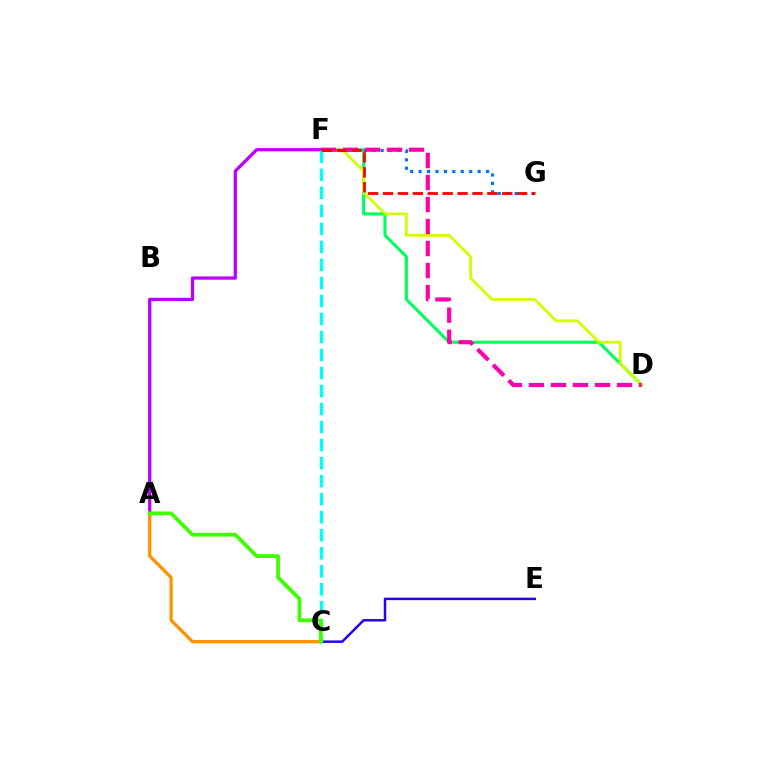{('A', 'C'): [{'color': '#ff9400', 'line_style': 'solid', 'thickness': 2.39}, {'color': '#3dff00', 'line_style': 'solid', 'thickness': 2.71}], ('D', 'F'): [{'color': '#00ff5c', 'line_style': 'solid', 'thickness': 2.22}, {'color': '#d1ff00', 'line_style': 'solid', 'thickness': 1.99}, {'color': '#ff00ac', 'line_style': 'dashed', 'thickness': 2.99}], ('C', 'E'): [{'color': '#2500ff', 'line_style': 'solid', 'thickness': 1.79}], ('A', 'F'): [{'color': '#b900ff', 'line_style': 'solid', 'thickness': 2.34}], ('F', 'G'): [{'color': '#0074ff', 'line_style': 'dotted', 'thickness': 2.29}, {'color': '#ff0000', 'line_style': 'dashed', 'thickness': 2.02}], ('C', 'F'): [{'color': '#00fff6', 'line_style': 'dashed', 'thickness': 2.45}]}